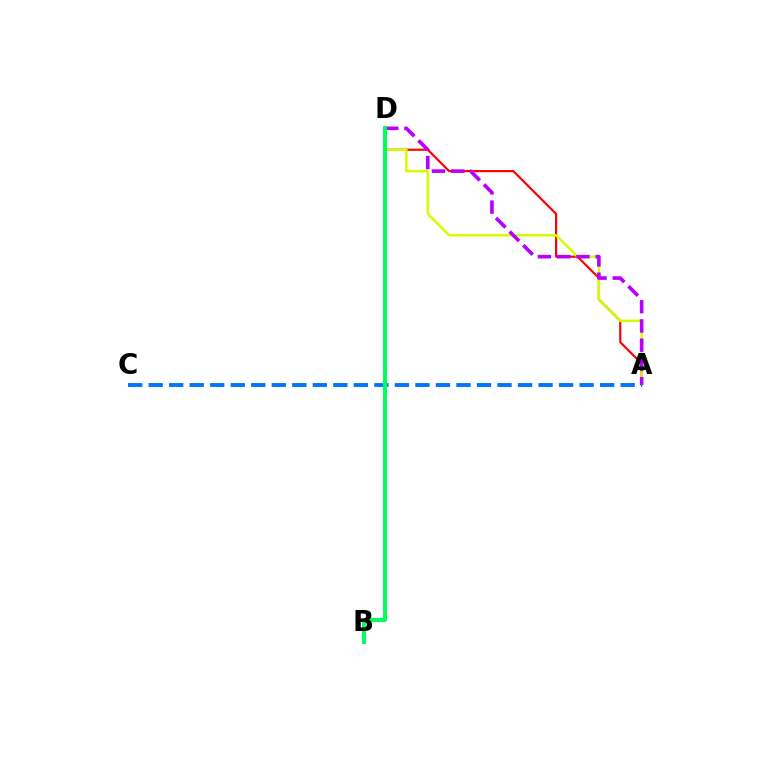{('A', 'D'): [{'color': '#ff0000', 'line_style': 'solid', 'thickness': 1.56}, {'color': '#d1ff00', 'line_style': 'solid', 'thickness': 1.8}, {'color': '#b900ff', 'line_style': 'dashed', 'thickness': 2.61}], ('A', 'C'): [{'color': '#0074ff', 'line_style': 'dashed', 'thickness': 2.79}], ('B', 'D'): [{'color': '#00ff5c', 'line_style': 'solid', 'thickness': 2.88}]}